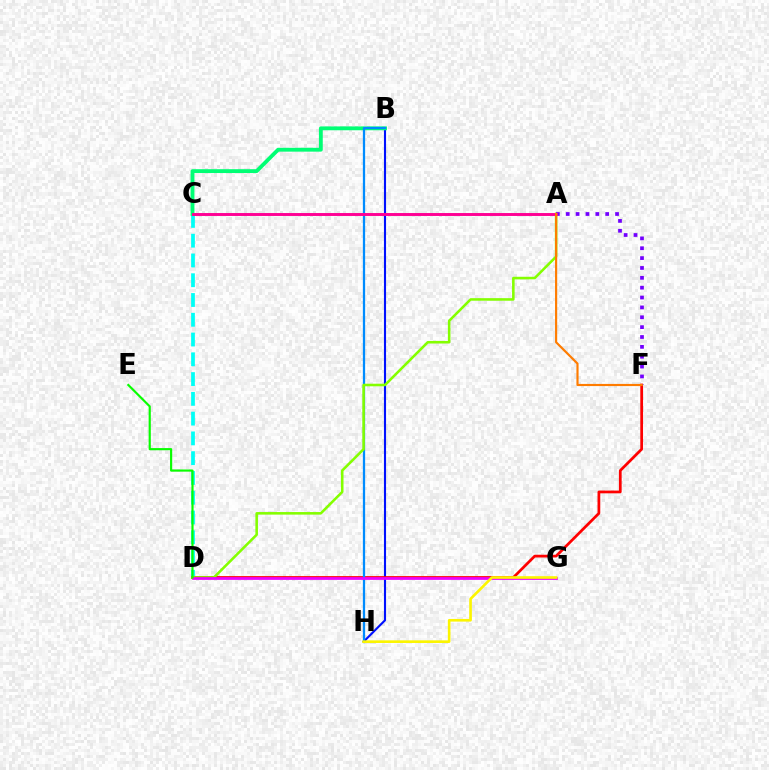{('C', 'D'): [{'color': '#00fff6', 'line_style': 'dashed', 'thickness': 2.69}], ('B', 'H'): [{'color': '#0010ff', 'line_style': 'solid', 'thickness': 1.53}, {'color': '#008cff', 'line_style': 'solid', 'thickness': 1.63}], ('D', 'F'): [{'color': '#ff0000', 'line_style': 'solid', 'thickness': 1.98}], ('B', 'C'): [{'color': '#00ff74', 'line_style': 'solid', 'thickness': 2.77}], ('A', 'D'): [{'color': '#84ff00', 'line_style': 'solid', 'thickness': 1.85}], ('D', 'G'): [{'color': '#ee00ff', 'line_style': 'solid', 'thickness': 1.98}], ('G', 'H'): [{'color': '#fcf500', 'line_style': 'solid', 'thickness': 1.9}], ('A', 'F'): [{'color': '#7200ff', 'line_style': 'dotted', 'thickness': 2.68}, {'color': '#ff7c00', 'line_style': 'solid', 'thickness': 1.56}], ('D', 'E'): [{'color': '#08ff00', 'line_style': 'solid', 'thickness': 1.56}], ('A', 'C'): [{'color': '#ff0094', 'line_style': 'solid', 'thickness': 2.1}]}